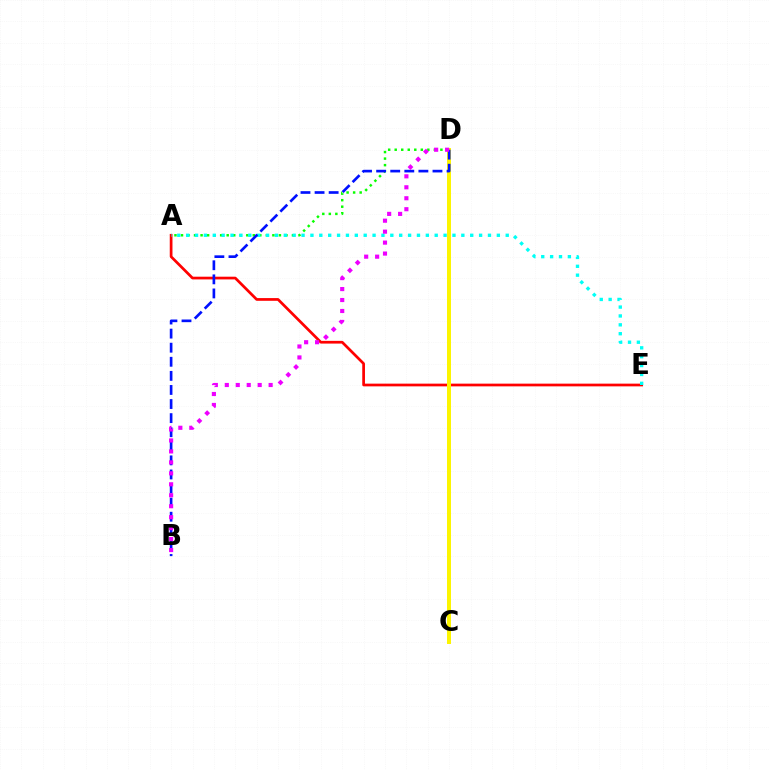{('A', 'D'): [{'color': '#08ff00', 'line_style': 'dotted', 'thickness': 1.77}], ('A', 'E'): [{'color': '#ff0000', 'line_style': 'solid', 'thickness': 1.96}, {'color': '#00fff6', 'line_style': 'dotted', 'thickness': 2.41}], ('C', 'D'): [{'color': '#fcf500', 'line_style': 'solid', 'thickness': 2.87}], ('B', 'D'): [{'color': '#0010ff', 'line_style': 'dashed', 'thickness': 1.91}, {'color': '#ee00ff', 'line_style': 'dotted', 'thickness': 2.98}]}